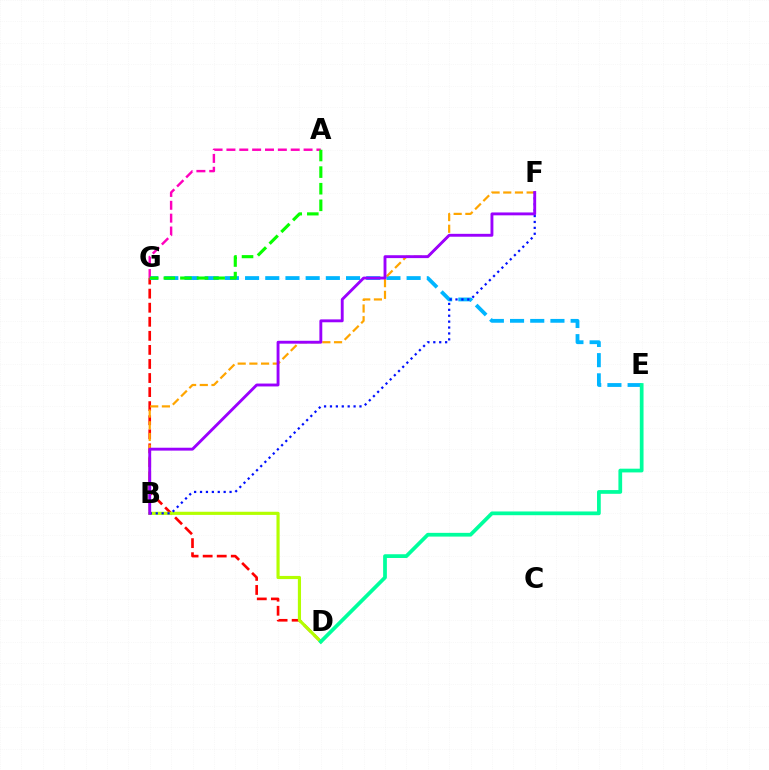{('D', 'G'): [{'color': '#ff0000', 'line_style': 'dashed', 'thickness': 1.91}], ('E', 'G'): [{'color': '#00b5ff', 'line_style': 'dashed', 'thickness': 2.74}], ('A', 'G'): [{'color': '#ff00bd', 'line_style': 'dashed', 'thickness': 1.75}, {'color': '#08ff00', 'line_style': 'dashed', 'thickness': 2.26}], ('B', 'F'): [{'color': '#ffa500', 'line_style': 'dashed', 'thickness': 1.59}, {'color': '#0010ff', 'line_style': 'dotted', 'thickness': 1.6}, {'color': '#9b00ff', 'line_style': 'solid', 'thickness': 2.07}], ('B', 'D'): [{'color': '#b3ff00', 'line_style': 'solid', 'thickness': 2.27}], ('D', 'E'): [{'color': '#00ff9d', 'line_style': 'solid', 'thickness': 2.69}]}